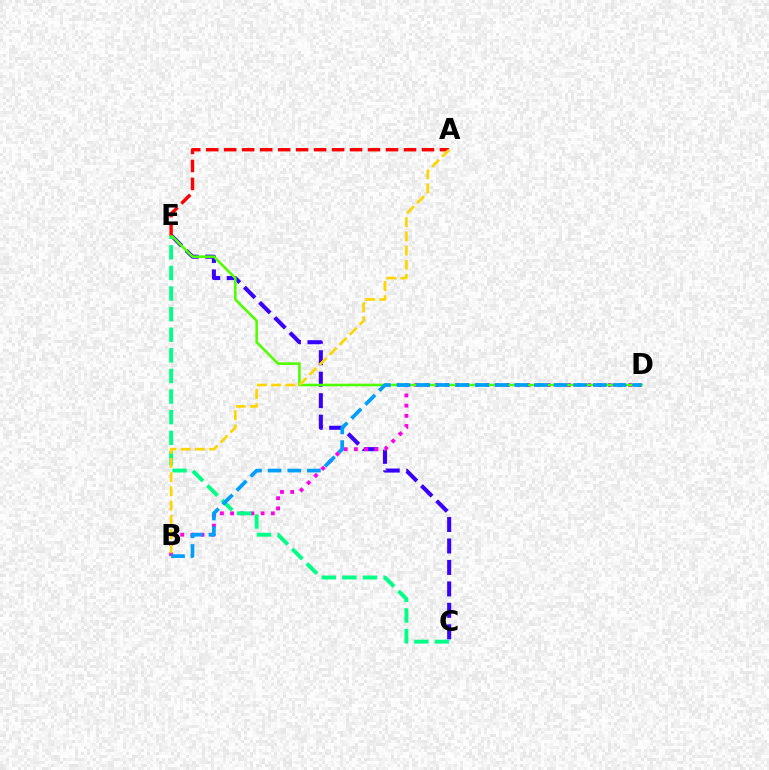{('C', 'E'): [{'color': '#3700ff', 'line_style': 'dashed', 'thickness': 2.92}, {'color': '#00ff86', 'line_style': 'dashed', 'thickness': 2.8}], ('B', 'D'): [{'color': '#ff00ed', 'line_style': 'dotted', 'thickness': 2.77}, {'color': '#009eff', 'line_style': 'dashed', 'thickness': 2.67}], ('D', 'E'): [{'color': '#4fff00', 'line_style': 'solid', 'thickness': 1.86}], ('A', 'E'): [{'color': '#ff0000', 'line_style': 'dashed', 'thickness': 2.44}], ('A', 'B'): [{'color': '#ffd500', 'line_style': 'dashed', 'thickness': 1.93}]}